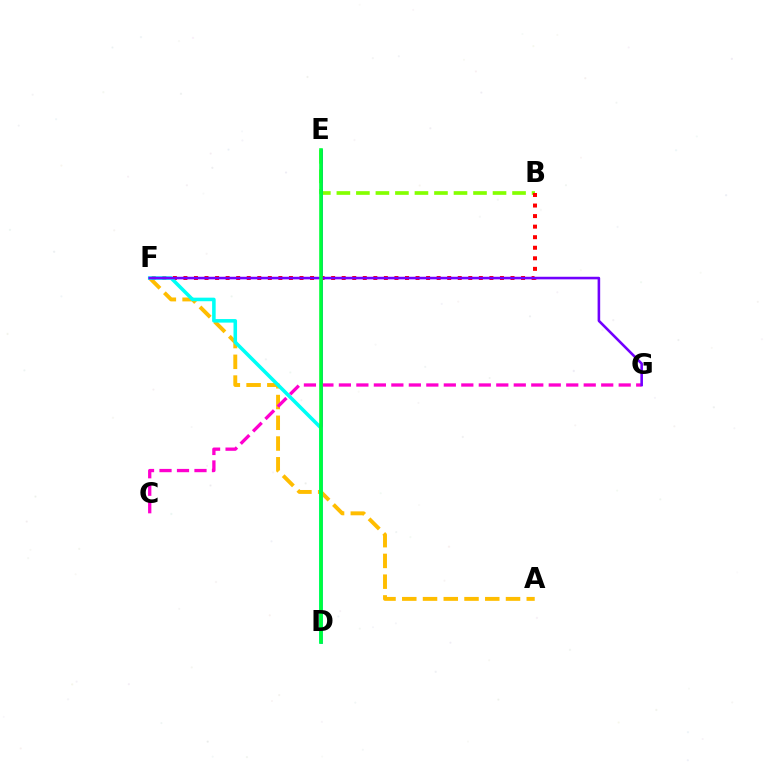{('A', 'F'): [{'color': '#ffbd00', 'line_style': 'dashed', 'thickness': 2.82}], ('B', 'E'): [{'color': '#84ff00', 'line_style': 'dashed', 'thickness': 2.65}], ('D', 'E'): [{'color': '#004bff', 'line_style': 'solid', 'thickness': 1.89}, {'color': '#00ff39', 'line_style': 'solid', 'thickness': 2.6}], ('B', 'F'): [{'color': '#ff0000', 'line_style': 'dotted', 'thickness': 2.87}], ('D', 'F'): [{'color': '#00fff6', 'line_style': 'solid', 'thickness': 2.56}], ('C', 'G'): [{'color': '#ff00cf', 'line_style': 'dashed', 'thickness': 2.38}], ('F', 'G'): [{'color': '#7200ff', 'line_style': 'solid', 'thickness': 1.86}]}